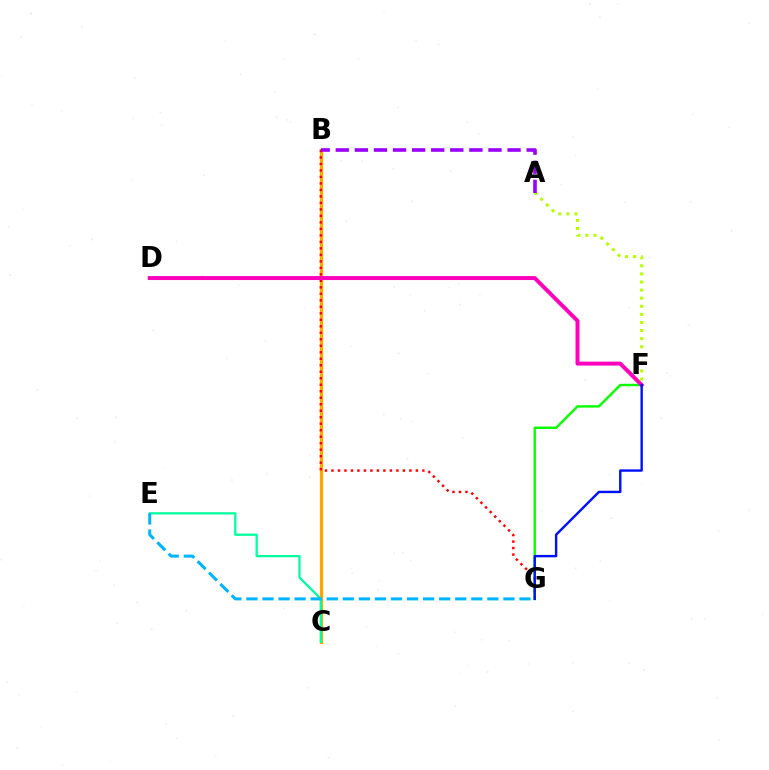{('B', 'C'): [{'color': '#ffa500', 'line_style': 'solid', 'thickness': 2.33}], ('B', 'G'): [{'color': '#ff0000', 'line_style': 'dotted', 'thickness': 1.76}], ('A', 'F'): [{'color': '#b3ff00', 'line_style': 'dotted', 'thickness': 2.2}], ('C', 'E'): [{'color': '#00ff9d', 'line_style': 'solid', 'thickness': 1.64}], ('F', 'G'): [{'color': '#08ff00', 'line_style': 'solid', 'thickness': 1.74}, {'color': '#0010ff', 'line_style': 'solid', 'thickness': 1.73}], ('D', 'F'): [{'color': '#ff00bd', 'line_style': 'solid', 'thickness': 2.85}], ('A', 'B'): [{'color': '#9b00ff', 'line_style': 'dashed', 'thickness': 2.59}], ('E', 'G'): [{'color': '#00b5ff', 'line_style': 'dashed', 'thickness': 2.18}]}